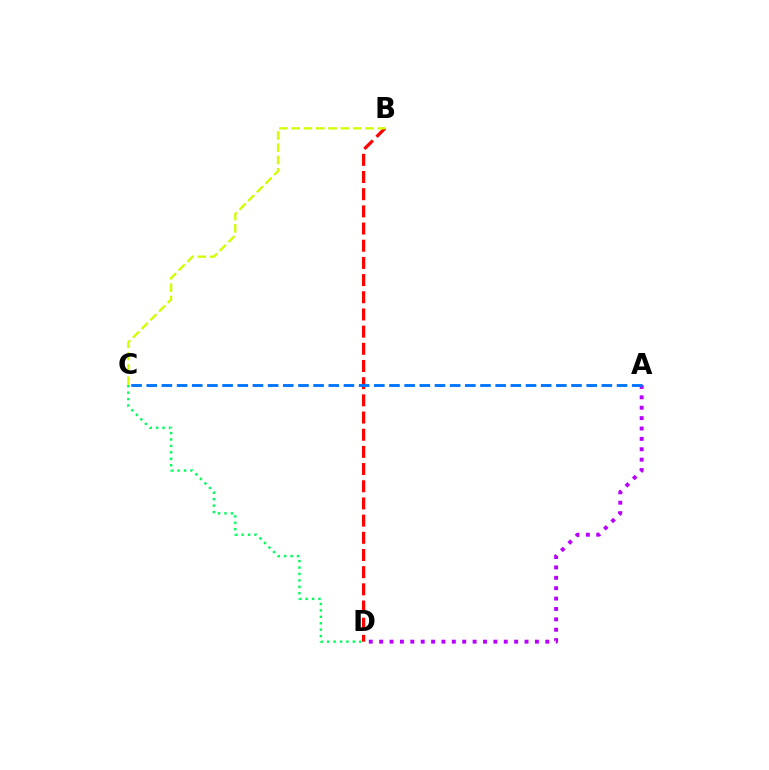{('B', 'D'): [{'color': '#ff0000', 'line_style': 'dashed', 'thickness': 2.33}], ('C', 'D'): [{'color': '#00ff5c', 'line_style': 'dotted', 'thickness': 1.75}], ('A', 'D'): [{'color': '#b900ff', 'line_style': 'dotted', 'thickness': 2.82}], ('B', 'C'): [{'color': '#d1ff00', 'line_style': 'dashed', 'thickness': 1.67}], ('A', 'C'): [{'color': '#0074ff', 'line_style': 'dashed', 'thickness': 2.06}]}